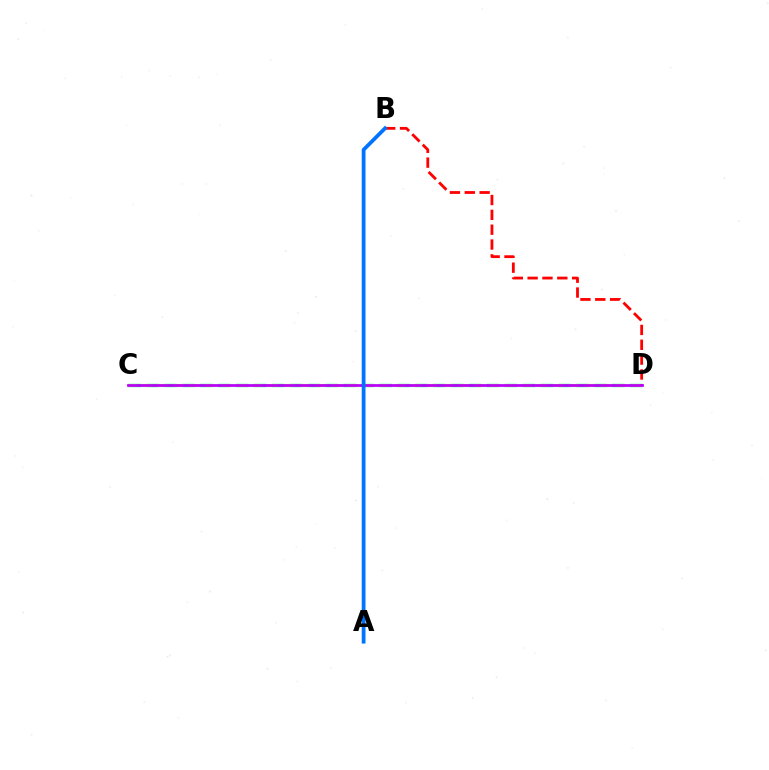{('C', 'D'): [{'color': '#00ff5c', 'line_style': 'dashed', 'thickness': 2.43}, {'color': '#d1ff00', 'line_style': 'dashed', 'thickness': 2.15}, {'color': '#b900ff', 'line_style': 'solid', 'thickness': 1.97}], ('B', 'D'): [{'color': '#ff0000', 'line_style': 'dashed', 'thickness': 2.02}], ('A', 'B'): [{'color': '#0074ff', 'line_style': 'solid', 'thickness': 2.72}]}